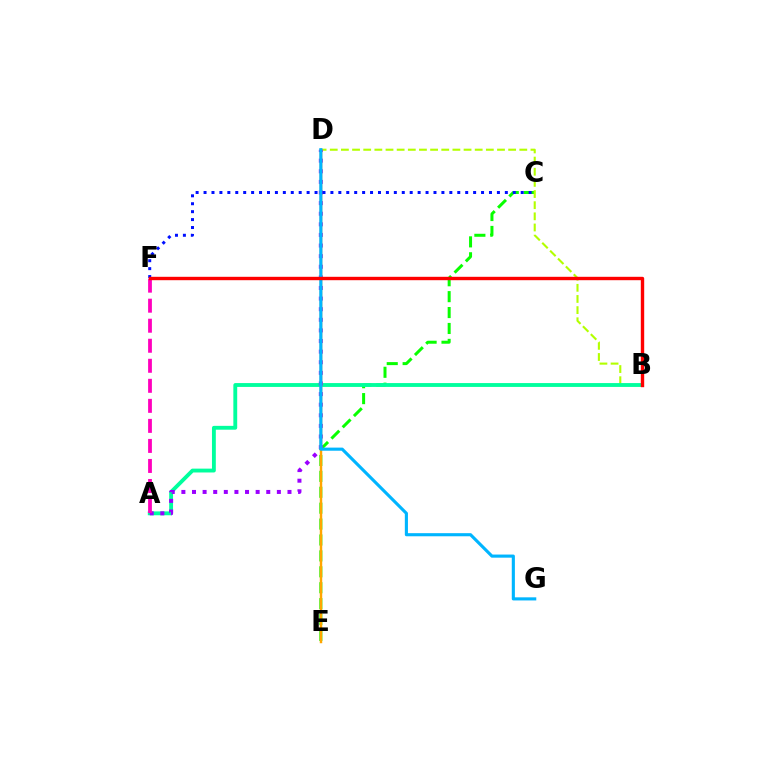{('C', 'E'): [{'color': '#08ff00', 'line_style': 'dashed', 'thickness': 2.16}], ('B', 'D'): [{'color': '#b3ff00', 'line_style': 'dashed', 'thickness': 1.51}], ('A', 'B'): [{'color': '#00ff9d', 'line_style': 'solid', 'thickness': 2.77}], ('A', 'D'): [{'color': '#9b00ff', 'line_style': 'dotted', 'thickness': 2.88}], ('D', 'E'): [{'color': '#ffa500', 'line_style': 'solid', 'thickness': 1.77}], ('A', 'F'): [{'color': '#ff00bd', 'line_style': 'dashed', 'thickness': 2.72}], ('D', 'G'): [{'color': '#00b5ff', 'line_style': 'solid', 'thickness': 2.24}], ('C', 'F'): [{'color': '#0010ff', 'line_style': 'dotted', 'thickness': 2.15}], ('B', 'F'): [{'color': '#ff0000', 'line_style': 'solid', 'thickness': 2.44}]}